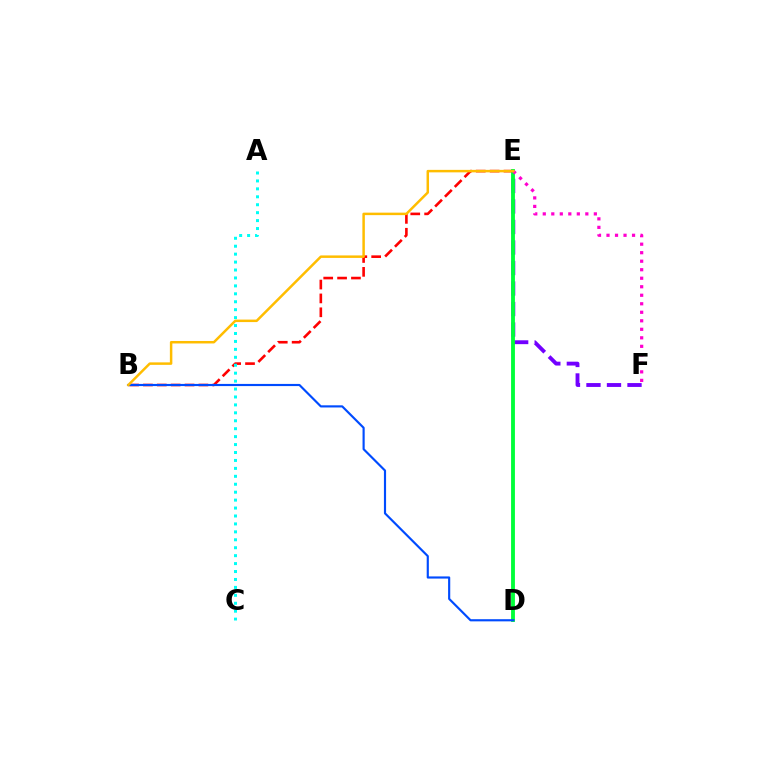{('D', 'E'): [{'color': '#84ff00', 'line_style': 'solid', 'thickness': 1.61}, {'color': '#00ff39', 'line_style': 'solid', 'thickness': 2.76}], ('E', 'F'): [{'color': '#7200ff', 'line_style': 'dashed', 'thickness': 2.79}, {'color': '#ff00cf', 'line_style': 'dotted', 'thickness': 2.31}], ('B', 'E'): [{'color': '#ff0000', 'line_style': 'dashed', 'thickness': 1.88}, {'color': '#ffbd00', 'line_style': 'solid', 'thickness': 1.79}], ('B', 'D'): [{'color': '#004bff', 'line_style': 'solid', 'thickness': 1.55}], ('A', 'C'): [{'color': '#00fff6', 'line_style': 'dotted', 'thickness': 2.16}]}